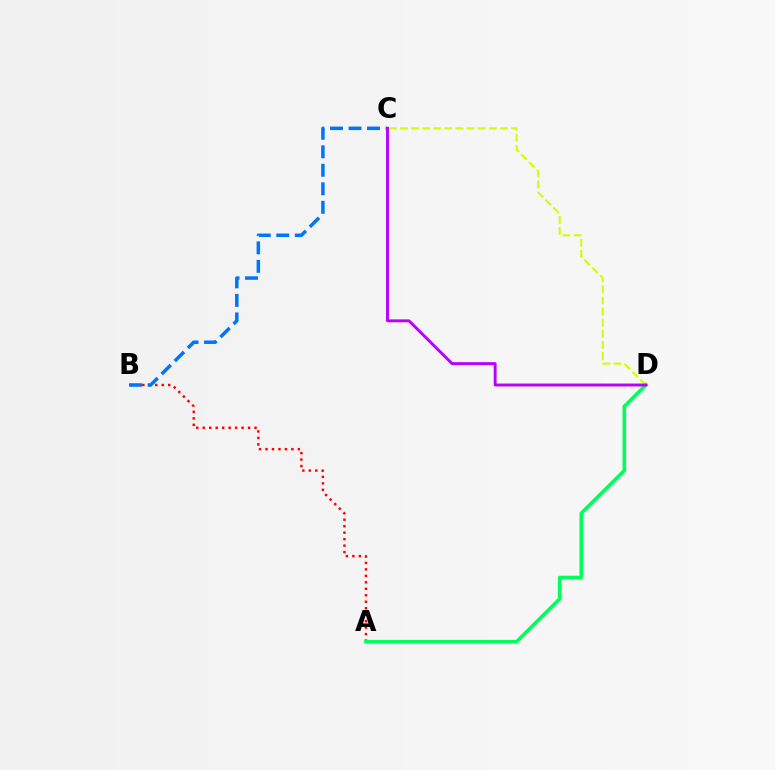{('A', 'B'): [{'color': '#ff0000', 'line_style': 'dotted', 'thickness': 1.76}], ('A', 'D'): [{'color': '#00ff5c', 'line_style': 'solid', 'thickness': 2.58}], ('C', 'D'): [{'color': '#d1ff00', 'line_style': 'dashed', 'thickness': 1.51}, {'color': '#b900ff', 'line_style': 'solid', 'thickness': 2.1}], ('B', 'C'): [{'color': '#0074ff', 'line_style': 'dashed', 'thickness': 2.51}]}